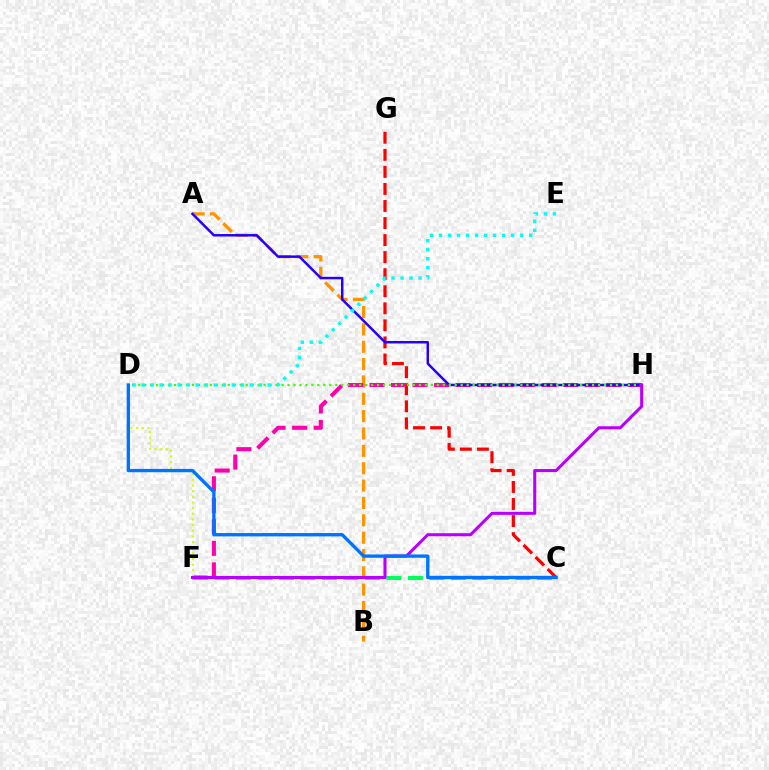{('C', 'G'): [{'color': '#ff0000', 'line_style': 'dashed', 'thickness': 2.32}], ('A', 'B'): [{'color': '#ff9400', 'line_style': 'dashed', 'thickness': 2.36}], ('F', 'H'): [{'color': '#ff00ac', 'line_style': 'dashed', 'thickness': 2.92}, {'color': '#b900ff', 'line_style': 'solid', 'thickness': 2.19}], ('A', 'H'): [{'color': '#2500ff', 'line_style': 'solid', 'thickness': 1.79}], ('D', 'F'): [{'color': '#d1ff00', 'line_style': 'dotted', 'thickness': 1.54}], ('C', 'F'): [{'color': '#00ff5c', 'line_style': 'dashed', 'thickness': 2.92}], ('D', 'H'): [{'color': '#3dff00', 'line_style': 'dotted', 'thickness': 1.62}], ('D', 'E'): [{'color': '#00fff6', 'line_style': 'dotted', 'thickness': 2.45}], ('C', 'D'): [{'color': '#0074ff', 'line_style': 'solid', 'thickness': 2.41}]}